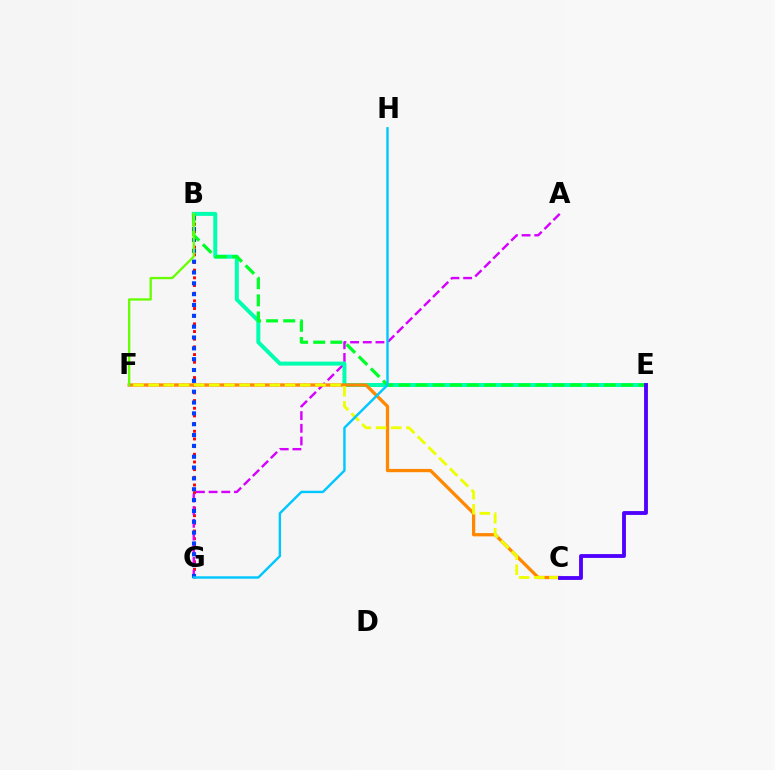{('B', 'G'): [{'color': '#ff0000', 'line_style': 'dotted', 'thickness': 2.08}, {'color': '#003fff', 'line_style': 'dotted', 'thickness': 2.94}], ('E', 'F'): [{'color': '#ff00a0', 'line_style': 'dotted', 'thickness': 1.59}], ('A', 'G'): [{'color': '#d600ff', 'line_style': 'dashed', 'thickness': 1.72}], ('B', 'E'): [{'color': '#00ffaf', 'line_style': 'solid', 'thickness': 2.87}, {'color': '#00ff27', 'line_style': 'dashed', 'thickness': 2.33}], ('C', 'F'): [{'color': '#ff8800', 'line_style': 'solid', 'thickness': 2.36}, {'color': '#eeff00', 'line_style': 'dashed', 'thickness': 2.06}], ('C', 'E'): [{'color': '#4f00ff', 'line_style': 'solid', 'thickness': 2.76}], ('B', 'F'): [{'color': '#66ff00', 'line_style': 'solid', 'thickness': 1.66}], ('G', 'H'): [{'color': '#00c7ff', 'line_style': 'solid', 'thickness': 1.74}]}